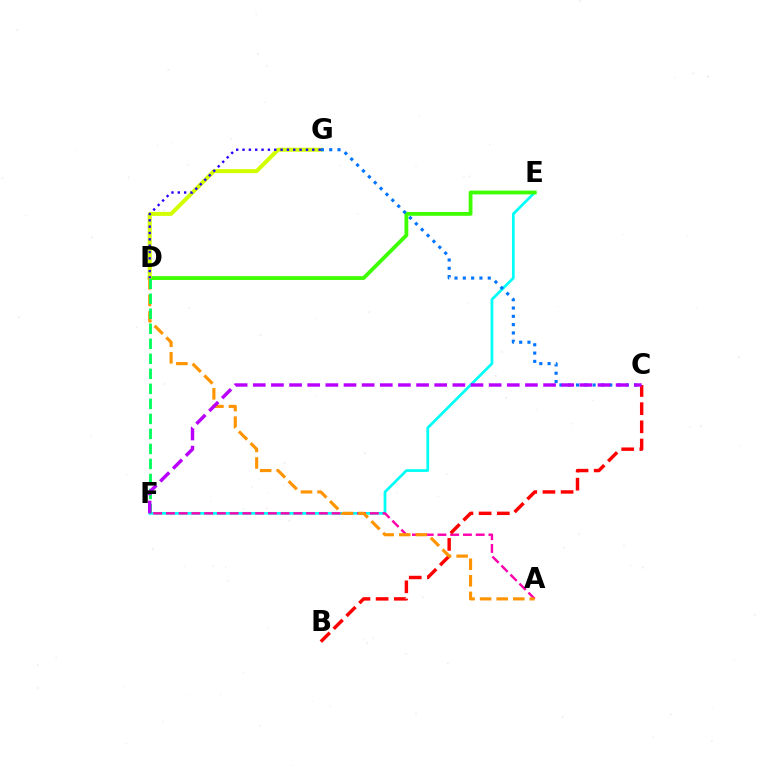{('E', 'F'): [{'color': '#00fff6', 'line_style': 'solid', 'thickness': 1.97}], ('A', 'F'): [{'color': '#ff00ac', 'line_style': 'dashed', 'thickness': 1.73}], ('D', 'E'): [{'color': '#3dff00', 'line_style': 'solid', 'thickness': 2.74}], ('B', 'C'): [{'color': '#ff0000', 'line_style': 'dashed', 'thickness': 2.47}], ('D', 'G'): [{'color': '#d1ff00', 'line_style': 'solid', 'thickness': 2.88}, {'color': '#2500ff', 'line_style': 'dotted', 'thickness': 1.72}], ('A', 'D'): [{'color': '#ff9400', 'line_style': 'dashed', 'thickness': 2.25}], ('D', 'F'): [{'color': '#00ff5c', 'line_style': 'dashed', 'thickness': 2.04}], ('C', 'G'): [{'color': '#0074ff', 'line_style': 'dotted', 'thickness': 2.26}], ('C', 'F'): [{'color': '#b900ff', 'line_style': 'dashed', 'thickness': 2.46}]}